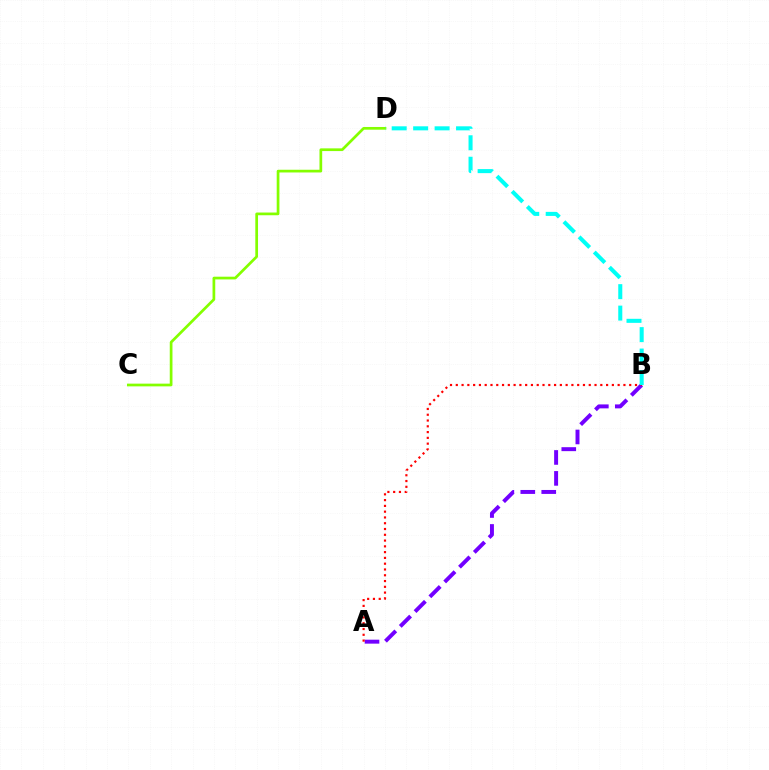{('A', 'B'): [{'color': '#7200ff', 'line_style': 'dashed', 'thickness': 2.84}, {'color': '#ff0000', 'line_style': 'dotted', 'thickness': 1.57}], ('C', 'D'): [{'color': '#84ff00', 'line_style': 'solid', 'thickness': 1.95}], ('B', 'D'): [{'color': '#00fff6', 'line_style': 'dashed', 'thickness': 2.91}]}